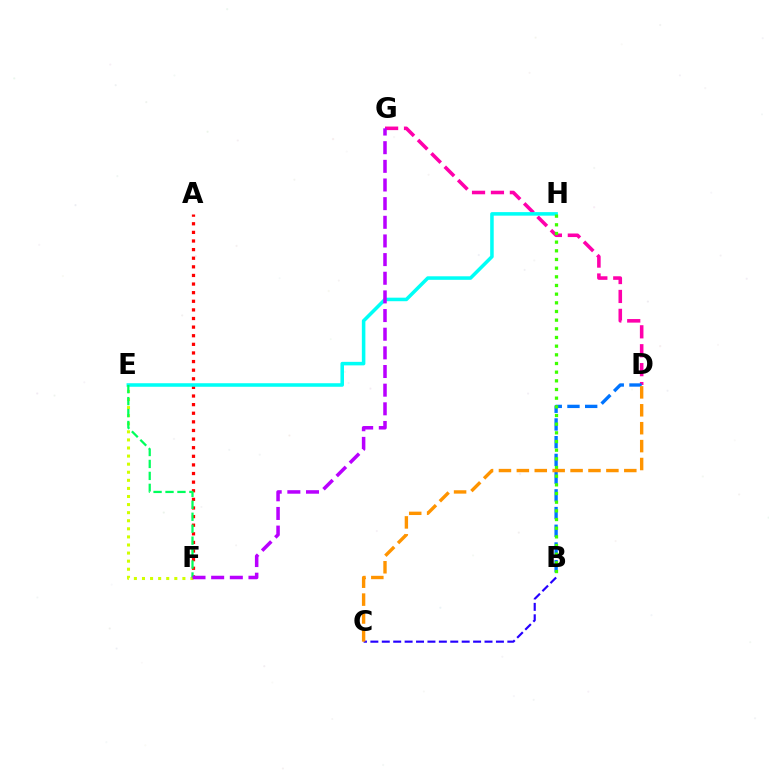{('A', 'F'): [{'color': '#ff0000', 'line_style': 'dotted', 'thickness': 2.34}], ('D', 'G'): [{'color': '#ff00ac', 'line_style': 'dashed', 'thickness': 2.57}], ('B', 'C'): [{'color': '#2500ff', 'line_style': 'dashed', 'thickness': 1.55}], ('E', 'F'): [{'color': '#d1ff00', 'line_style': 'dotted', 'thickness': 2.2}, {'color': '#00ff5c', 'line_style': 'dashed', 'thickness': 1.62}], ('B', 'D'): [{'color': '#0074ff', 'line_style': 'dashed', 'thickness': 2.41}], ('E', 'H'): [{'color': '#00fff6', 'line_style': 'solid', 'thickness': 2.55}], ('F', 'G'): [{'color': '#b900ff', 'line_style': 'dashed', 'thickness': 2.53}], ('B', 'H'): [{'color': '#3dff00', 'line_style': 'dotted', 'thickness': 2.36}], ('C', 'D'): [{'color': '#ff9400', 'line_style': 'dashed', 'thickness': 2.43}]}